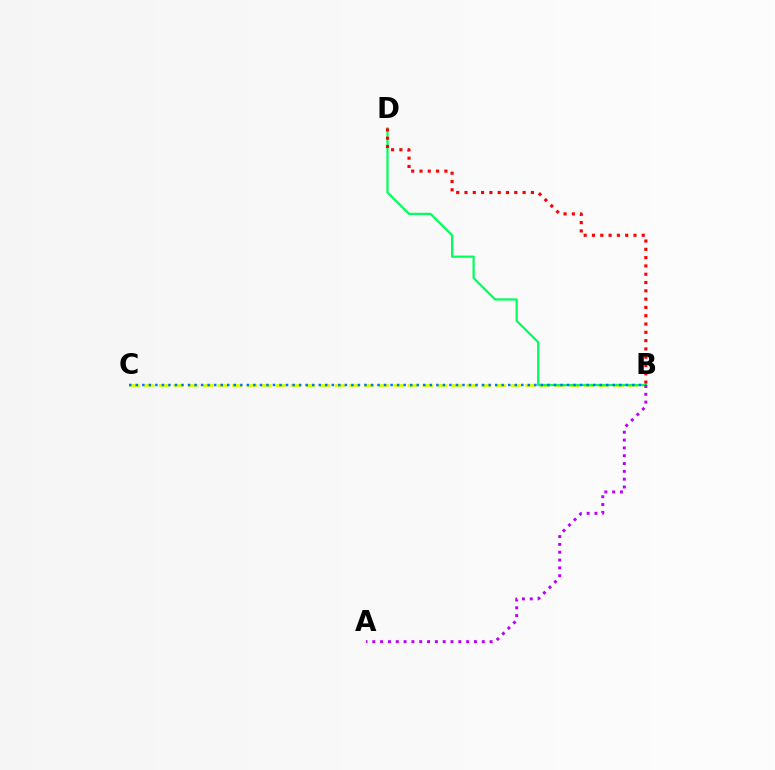{('B', 'C'): [{'color': '#d1ff00', 'line_style': 'dashed', 'thickness': 1.99}, {'color': '#0074ff', 'line_style': 'dotted', 'thickness': 1.78}], ('B', 'D'): [{'color': '#00ff5c', 'line_style': 'solid', 'thickness': 1.59}, {'color': '#ff0000', 'line_style': 'dotted', 'thickness': 2.25}], ('A', 'B'): [{'color': '#b900ff', 'line_style': 'dotted', 'thickness': 2.12}]}